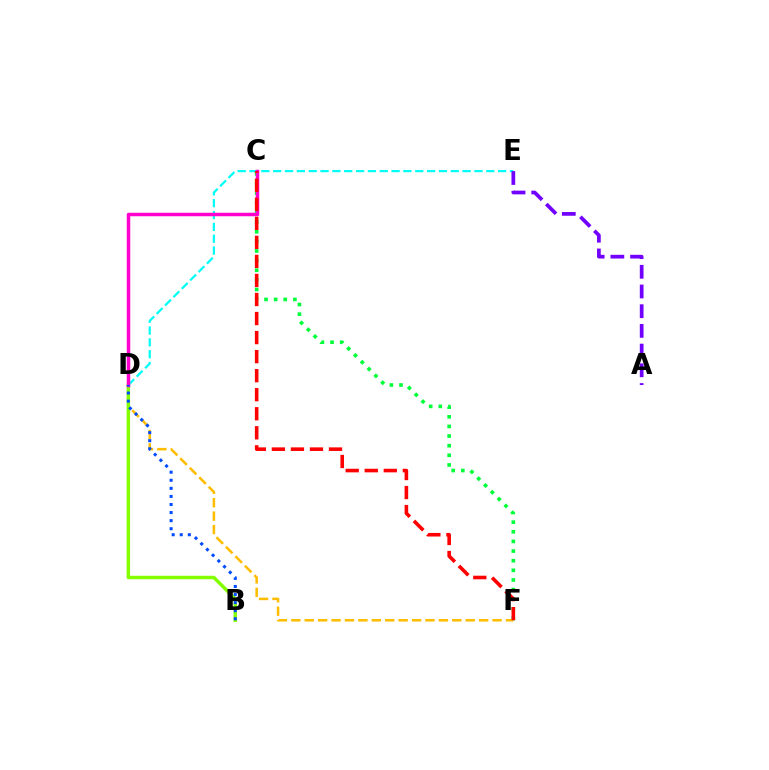{('C', 'F'): [{'color': '#00ff39', 'line_style': 'dotted', 'thickness': 2.62}, {'color': '#ff0000', 'line_style': 'dashed', 'thickness': 2.59}], ('D', 'F'): [{'color': '#ffbd00', 'line_style': 'dashed', 'thickness': 1.82}], ('B', 'D'): [{'color': '#84ff00', 'line_style': 'solid', 'thickness': 2.51}, {'color': '#004bff', 'line_style': 'dotted', 'thickness': 2.19}], ('D', 'E'): [{'color': '#00fff6', 'line_style': 'dashed', 'thickness': 1.61}], ('C', 'D'): [{'color': '#ff00cf', 'line_style': 'solid', 'thickness': 2.51}], ('A', 'E'): [{'color': '#7200ff', 'line_style': 'dashed', 'thickness': 2.68}]}